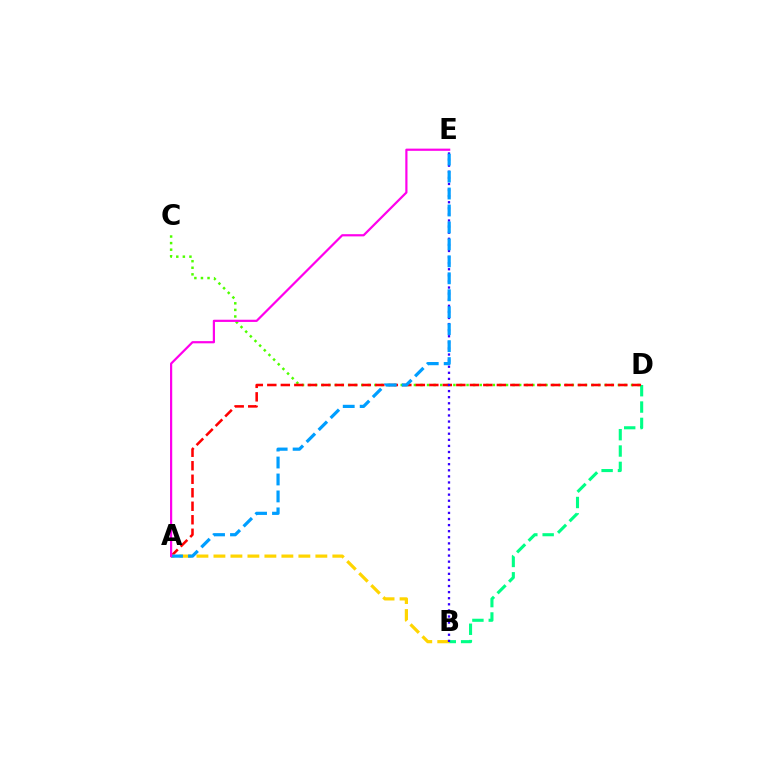{('C', 'D'): [{'color': '#4fff00', 'line_style': 'dotted', 'thickness': 1.79}], ('B', 'D'): [{'color': '#00ff86', 'line_style': 'dashed', 'thickness': 2.22}], ('A', 'D'): [{'color': '#ff0000', 'line_style': 'dashed', 'thickness': 1.83}], ('A', 'B'): [{'color': '#ffd500', 'line_style': 'dashed', 'thickness': 2.31}], ('B', 'E'): [{'color': '#3700ff', 'line_style': 'dotted', 'thickness': 1.66}], ('A', 'E'): [{'color': '#009eff', 'line_style': 'dashed', 'thickness': 2.3}, {'color': '#ff00ed', 'line_style': 'solid', 'thickness': 1.59}]}